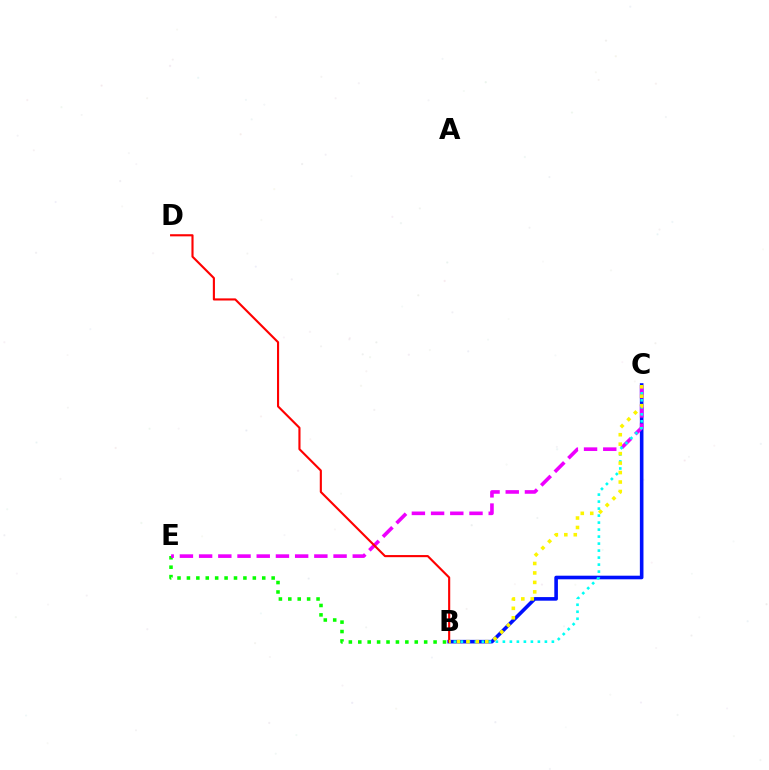{('B', 'E'): [{'color': '#08ff00', 'line_style': 'dotted', 'thickness': 2.56}], ('B', 'C'): [{'color': '#0010ff', 'line_style': 'solid', 'thickness': 2.6}, {'color': '#00fff6', 'line_style': 'dotted', 'thickness': 1.9}, {'color': '#fcf500', 'line_style': 'dotted', 'thickness': 2.57}], ('C', 'E'): [{'color': '#ee00ff', 'line_style': 'dashed', 'thickness': 2.61}], ('B', 'D'): [{'color': '#ff0000', 'line_style': 'solid', 'thickness': 1.53}]}